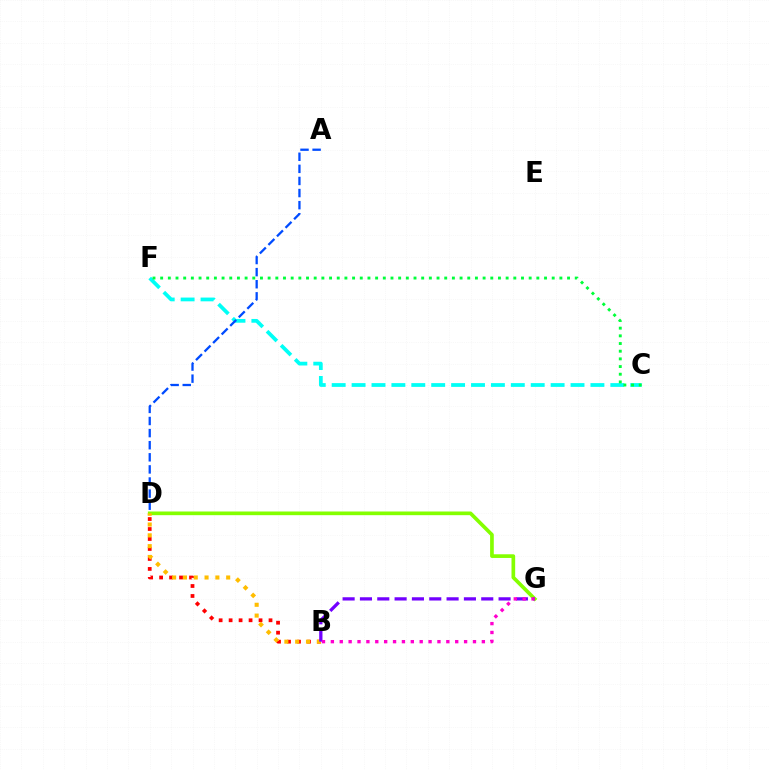{('B', 'D'): [{'color': '#ff0000', 'line_style': 'dotted', 'thickness': 2.71}, {'color': '#ffbd00', 'line_style': 'dotted', 'thickness': 2.94}], ('D', 'G'): [{'color': '#84ff00', 'line_style': 'solid', 'thickness': 2.65}], ('B', 'G'): [{'color': '#7200ff', 'line_style': 'dashed', 'thickness': 2.35}, {'color': '#ff00cf', 'line_style': 'dotted', 'thickness': 2.41}], ('C', 'F'): [{'color': '#00fff6', 'line_style': 'dashed', 'thickness': 2.7}, {'color': '#00ff39', 'line_style': 'dotted', 'thickness': 2.09}], ('A', 'D'): [{'color': '#004bff', 'line_style': 'dashed', 'thickness': 1.64}]}